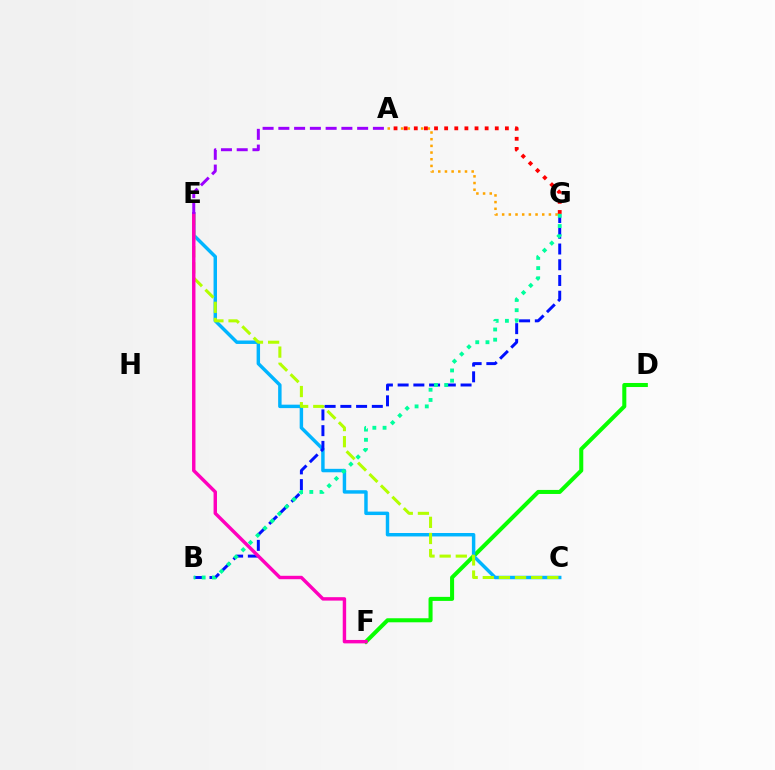{('D', 'F'): [{'color': '#08ff00', 'line_style': 'solid', 'thickness': 2.91}], ('C', 'E'): [{'color': '#00b5ff', 'line_style': 'solid', 'thickness': 2.48}, {'color': '#b3ff00', 'line_style': 'dashed', 'thickness': 2.19}], ('B', 'G'): [{'color': '#0010ff', 'line_style': 'dashed', 'thickness': 2.14}, {'color': '#00ff9d', 'line_style': 'dotted', 'thickness': 2.77}], ('A', 'G'): [{'color': '#ffa500', 'line_style': 'dotted', 'thickness': 1.81}, {'color': '#ff0000', 'line_style': 'dotted', 'thickness': 2.75}], ('E', 'F'): [{'color': '#ff00bd', 'line_style': 'solid', 'thickness': 2.47}], ('A', 'E'): [{'color': '#9b00ff', 'line_style': 'dashed', 'thickness': 2.14}]}